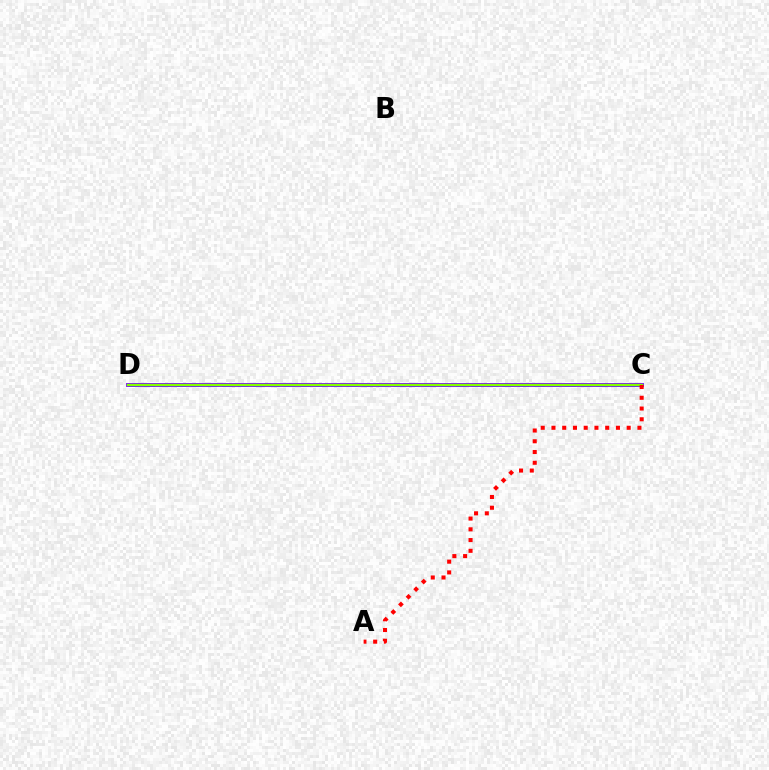{('C', 'D'): [{'color': '#00fff6', 'line_style': 'dashed', 'thickness': 2.12}, {'color': '#7200ff', 'line_style': 'solid', 'thickness': 2.76}, {'color': '#84ff00', 'line_style': 'solid', 'thickness': 1.72}], ('A', 'C'): [{'color': '#ff0000', 'line_style': 'dotted', 'thickness': 2.92}]}